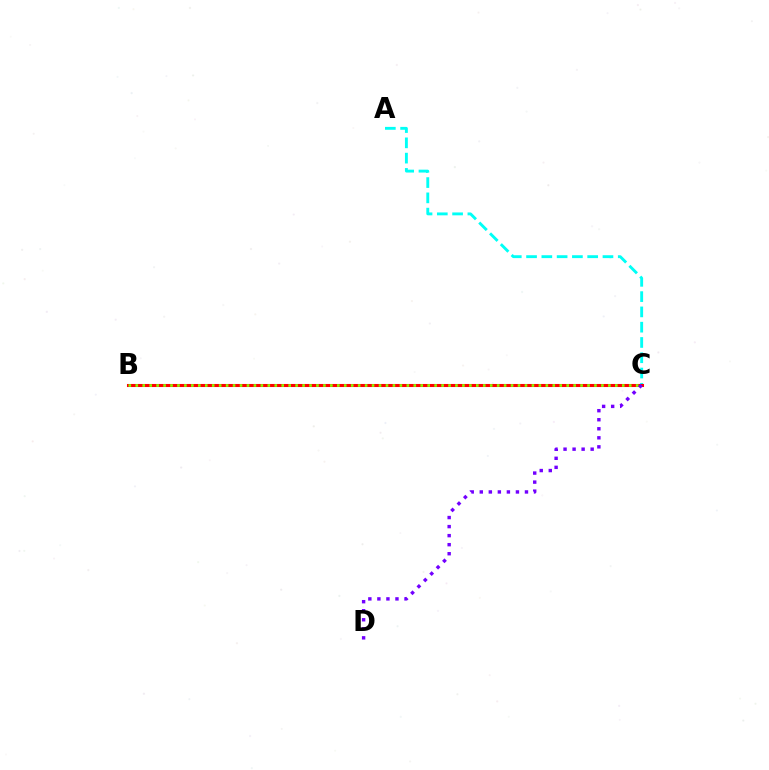{('A', 'C'): [{'color': '#00fff6', 'line_style': 'dashed', 'thickness': 2.08}], ('B', 'C'): [{'color': '#ff0000', 'line_style': 'solid', 'thickness': 2.21}, {'color': '#84ff00', 'line_style': 'dotted', 'thickness': 1.89}], ('C', 'D'): [{'color': '#7200ff', 'line_style': 'dotted', 'thickness': 2.46}]}